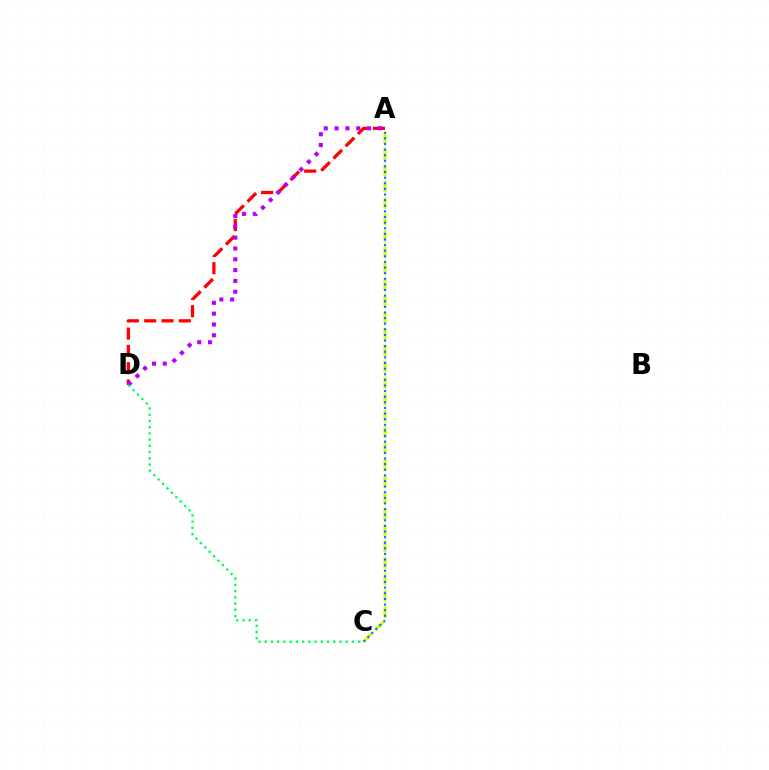{('A', 'D'): [{'color': '#ff0000', 'line_style': 'dashed', 'thickness': 2.35}, {'color': '#b900ff', 'line_style': 'dotted', 'thickness': 2.94}], ('A', 'C'): [{'color': '#d1ff00', 'line_style': 'dashed', 'thickness': 2.22}, {'color': '#0074ff', 'line_style': 'dotted', 'thickness': 1.53}], ('C', 'D'): [{'color': '#00ff5c', 'line_style': 'dotted', 'thickness': 1.69}]}